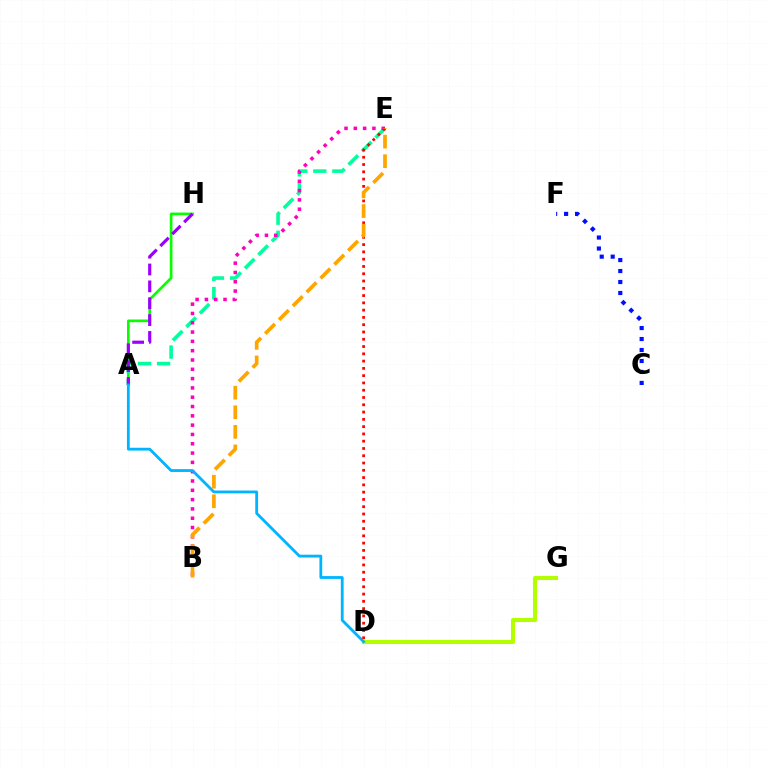{('D', 'G'): [{'color': '#b3ff00', 'line_style': 'solid', 'thickness': 2.93}], ('C', 'F'): [{'color': '#0010ff', 'line_style': 'dotted', 'thickness': 2.98}], ('A', 'H'): [{'color': '#08ff00', 'line_style': 'solid', 'thickness': 1.93}, {'color': '#9b00ff', 'line_style': 'dashed', 'thickness': 2.29}], ('A', 'E'): [{'color': '#00ff9d', 'line_style': 'dashed', 'thickness': 2.59}], ('B', 'E'): [{'color': '#ff00bd', 'line_style': 'dotted', 'thickness': 2.53}, {'color': '#ffa500', 'line_style': 'dashed', 'thickness': 2.66}], ('A', 'D'): [{'color': '#00b5ff', 'line_style': 'solid', 'thickness': 2.03}], ('D', 'E'): [{'color': '#ff0000', 'line_style': 'dotted', 'thickness': 1.98}]}